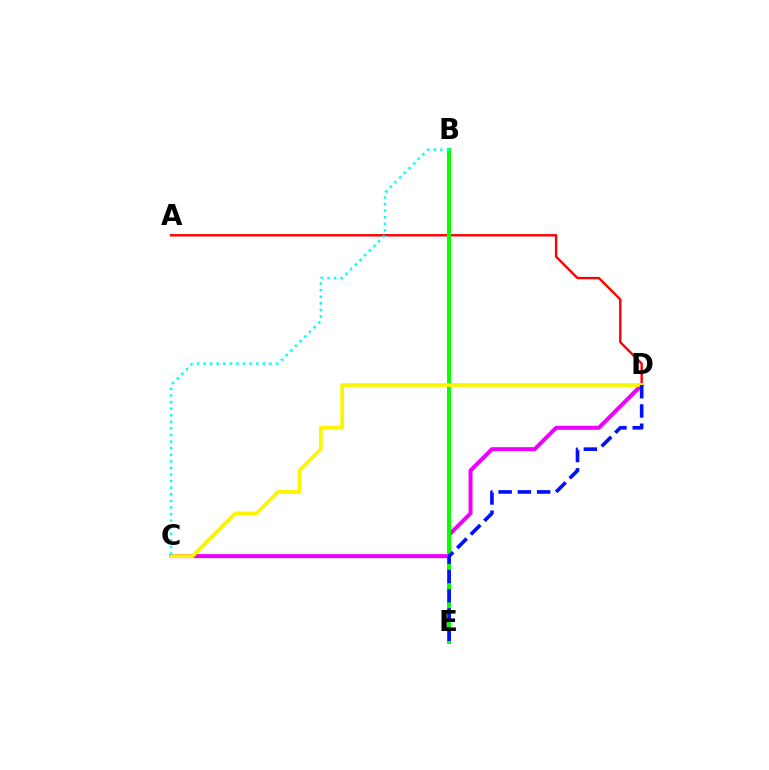{('A', 'D'): [{'color': '#ff0000', 'line_style': 'solid', 'thickness': 1.72}], ('C', 'D'): [{'color': '#ee00ff', 'line_style': 'solid', 'thickness': 2.88}, {'color': '#fcf500', 'line_style': 'solid', 'thickness': 2.71}], ('B', 'E'): [{'color': '#08ff00', 'line_style': 'solid', 'thickness': 2.88}], ('B', 'C'): [{'color': '#00fff6', 'line_style': 'dotted', 'thickness': 1.79}], ('D', 'E'): [{'color': '#0010ff', 'line_style': 'dashed', 'thickness': 2.61}]}